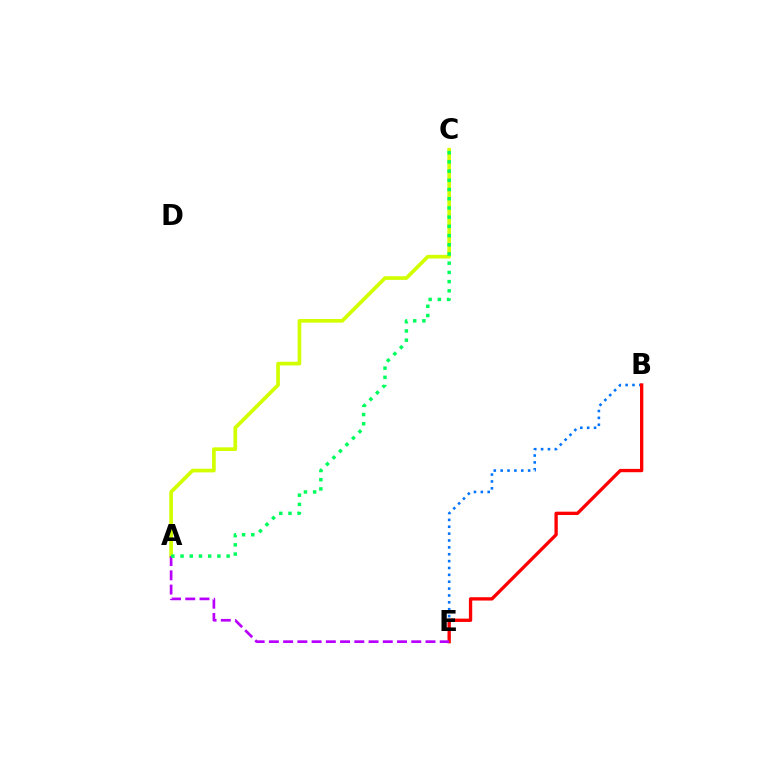{('B', 'E'): [{'color': '#0074ff', 'line_style': 'dotted', 'thickness': 1.87}, {'color': '#ff0000', 'line_style': 'solid', 'thickness': 2.39}], ('A', 'C'): [{'color': '#d1ff00', 'line_style': 'solid', 'thickness': 2.65}, {'color': '#00ff5c', 'line_style': 'dotted', 'thickness': 2.5}], ('A', 'E'): [{'color': '#b900ff', 'line_style': 'dashed', 'thickness': 1.93}]}